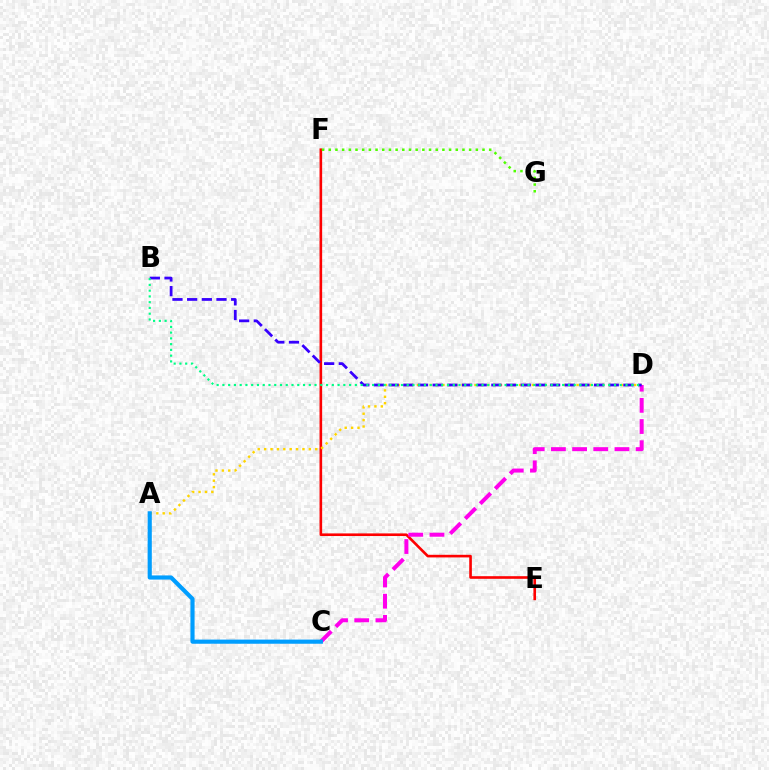{('E', 'F'): [{'color': '#ff0000', 'line_style': 'solid', 'thickness': 1.89}], ('A', 'D'): [{'color': '#ffd500', 'line_style': 'dotted', 'thickness': 1.74}], ('C', 'D'): [{'color': '#ff00ed', 'line_style': 'dashed', 'thickness': 2.88}], ('A', 'C'): [{'color': '#009eff', 'line_style': 'solid', 'thickness': 2.99}], ('F', 'G'): [{'color': '#4fff00', 'line_style': 'dotted', 'thickness': 1.82}], ('B', 'D'): [{'color': '#3700ff', 'line_style': 'dashed', 'thickness': 1.99}, {'color': '#00ff86', 'line_style': 'dotted', 'thickness': 1.56}]}